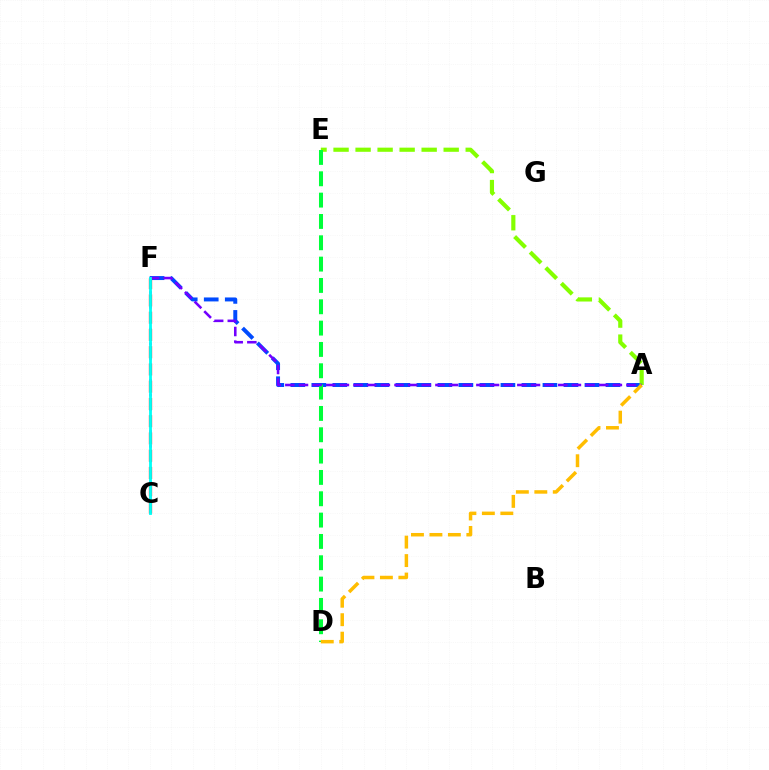{('C', 'F'): [{'color': '#ff00cf', 'line_style': 'dotted', 'thickness': 1.99}, {'color': '#ff0000', 'line_style': 'dashed', 'thickness': 2.34}, {'color': '#00fff6', 'line_style': 'solid', 'thickness': 2.03}], ('A', 'F'): [{'color': '#004bff', 'line_style': 'dashed', 'thickness': 2.85}, {'color': '#7200ff', 'line_style': 'dashed', 'thickness': 1.85}], ('A', 'E'): [{'color': '#84ff00', 'line_style': 'dashed', 'thickness': 2.99}], ('D', 'E'): [{'color': '#00ff39', 'line_style': 'dashed', 'thickness': 2.9}], ('A', 'D'): [{'color': '#ffbd00', 'line_style': 'dashed', 'thickness': 2.51}]}